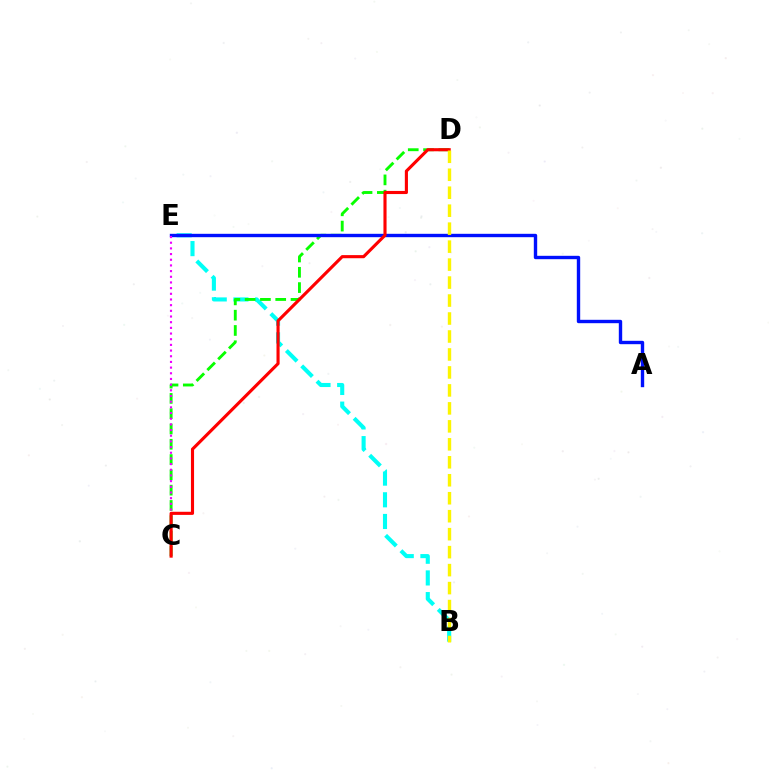{('B', 'E'): [{'color': '#00fff6', 'line_style': 'dashed', 'thickness': 2.94}], ('C', 'D'): [{'color': '#08ff00', 'line_style': 'dashed', 'thickness': 2.08}, {'color': '#ff0000', 'line_style': 'solid', 'thickness': 2.24}], ('A', 'E'): [{'color': '#0010ff', 'line_style': 'solid', 'thickness': 2.44}], ('C', 'E'): [{'color': '#ee00ff', 'line_style': 'dotted', 'thickness': 1.54}], ('B', 'D'): [{'color': '#fcf500', 'line_style': 'dashed', 'thickness': 2.44}]}